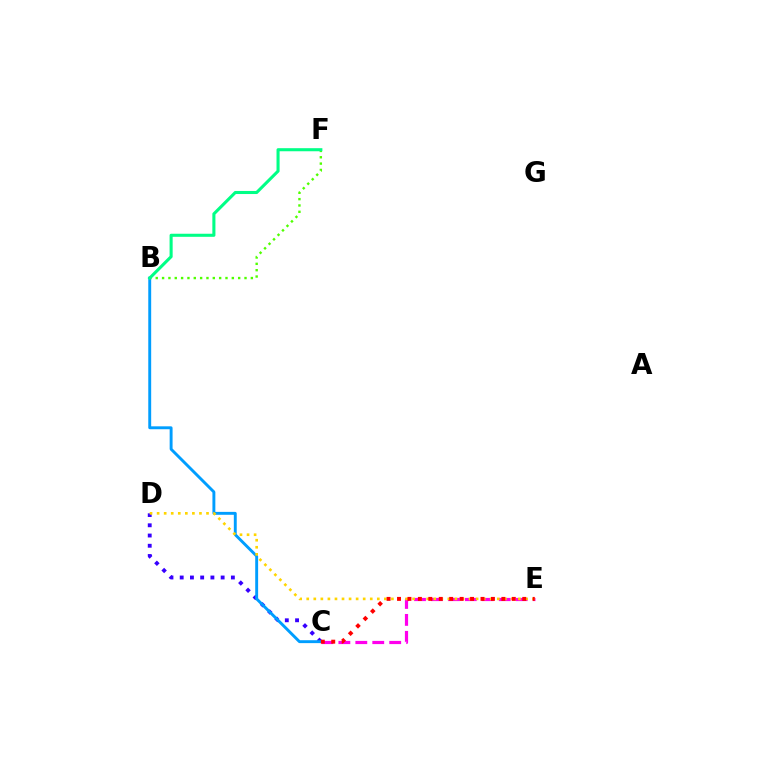{('C', 'E'): [{'color': '#ff00ed', 'line_style': 'dashed', 'thickness': 2.3}, {'color': '#ff0000', 'line_style': 'dotted', 'thickness': 2.84}], ('C', 'D'): [{'color': '#3700ff', 'line_style': 'dotted', 'thickness': 2.78}], ('B', 'F'): [{'color': '#4fff00', 'line_style': 'dotted', 'thickness': 1.72}, {'color': '#00ff86', 'line_style': 'solid', 'thickness': 2.21}], ('B', 'C'): [{'color': '#009eff', 'line_style': 'solid', 'thickness': 2.09}], ('D', 'E'): [{'color': '#ffd500', 'line_style': 'dotted', 'thickness': 1.92}]}